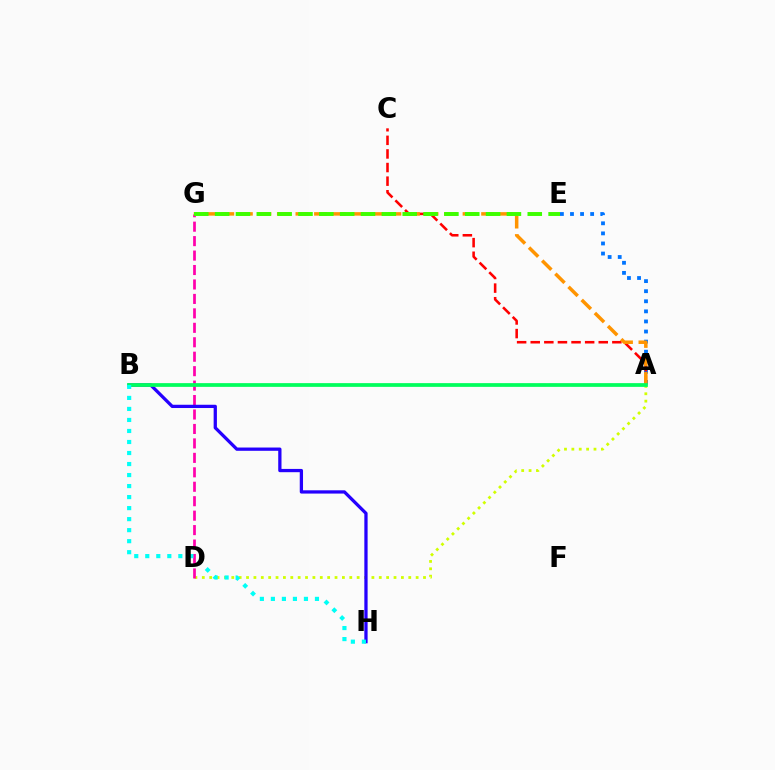{('A', 'B'): [{'color': '#b900ff', 'line_style': 'dashed', 'thickness': 1.51}, {'color': '#00ff5c', 'line_style': 'solid', 'thickness': 2.68}], ('A', 'E'): [{'color': '#0074ff', 'line_style': 'dotted', 'thickness': 2.74}], ('A', 'D'): [{'color': '#d1ff00', 'line_style': 'dotted', 'thickness': 2.0}], ('D', 'G'): [{'color': '#ff00ac', 'line_style': 'dashed', 'thickness': 1.96}], ('A', 'C'): [{'color': '#ff0000', 'line_style': 'dashed', 'thickness': 1.85}], ('A', 'G'): [{'color': '#ff9400', 'line_style': 'dashed', 'thickness': 2.52}], ('B', 'H'): [{'color': '#2500ff', 'line_style': 'solid', 'thickness': 2.35}, {'color': '#00fff6', 'line_style': 'dotted', 'thickness': 2.99}], ('E', 'G'): [{'color': '#3dff00', 'line_style': 'dashed', 'thickness': 2.83}]}